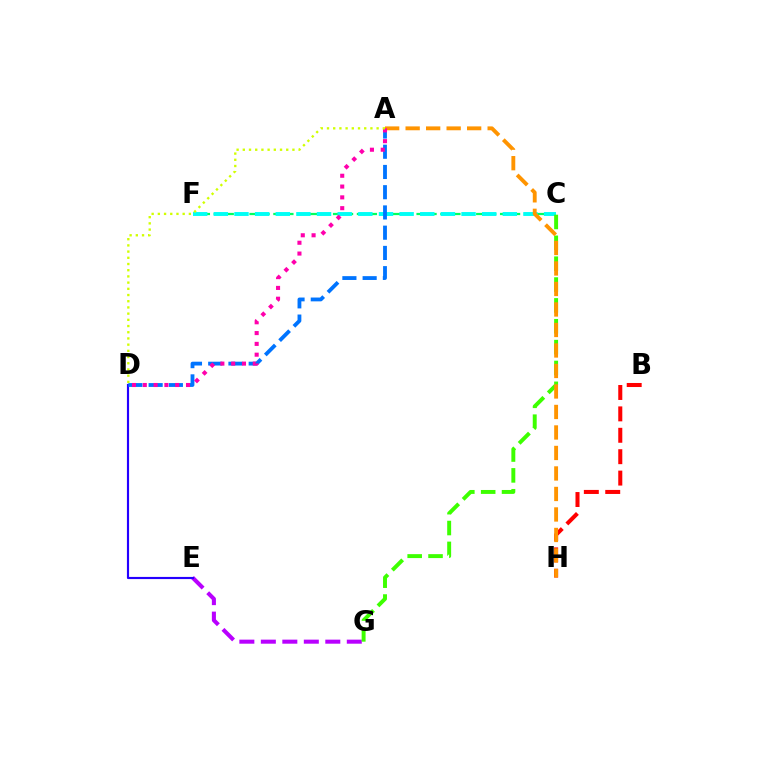{('C', 'F'): [{'color': '#00ff5c', 'line_style': 'dashed', 'thickness': 1.62}, {'color': '#00fff6', 'line_style': 'dashed', 'thickness': 2.8}], ('E', 'G'): [{'color': '#b900ff', 'line_style': 'dashed', 'thickness': 2.92}], ('D', 'E'): [{'color': '#2500ff', 'line_style': 'solid', 'thickness': 1.55}], ('A', 'D'): [{'color': '#0074ff', 'line_style': 'dashed', 'thickness': 2.75}, {'color': '#ff00ac', 'line_style': 'dotted', 'thickness': 2.94}, {'color': '#d1ff00', 'line_style': 'dotted', 'thickness': 1.69}], ('B', 'H'): [{'color': '#ff0000', 'line_style': 'dashed', 'thickness': 2.91}], ('C', 'G'): [{'color': '#3dff00', 'line_style': 'dashed', 'thickness': 2.83}], ('A', 'H'): [{'color': '#ff9400', 'line_style': 'dashed', 'thickness': 2.78}]}